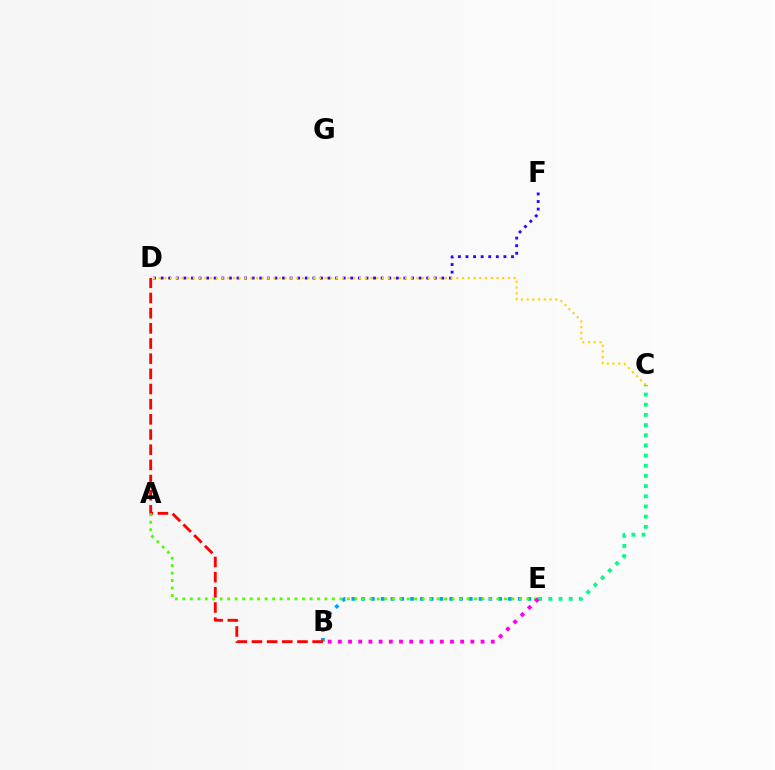{('D', 'F'): [{'color': '#3700ff', 'line_style': 'dotted', 'thickness': 2.06}], ('B', 'E'): [{'color': '#009eff', 'line_style': 'dotted', 'thickness': 2.66}, {'color': '#ff00ed', 'line_style': 'dotted', 'thickness': 2.77}], ('C', 'D'): [{'color': '#ffd500', 'line_style': 'dotted', 'thickness': 1.56}], ('B', 'D'): [{'color': '#ff0000', 'line_style': 'dashed', 'thickness': 2.06}], ('C', 'E'): [{'color': '#00ff86', 'line_style': 'dotted', 'thickness': 2.76}], ('A', 'E'): [{'color': '#4fff00', 'line_style': 'dotted', 'thickness': 2.03}]}